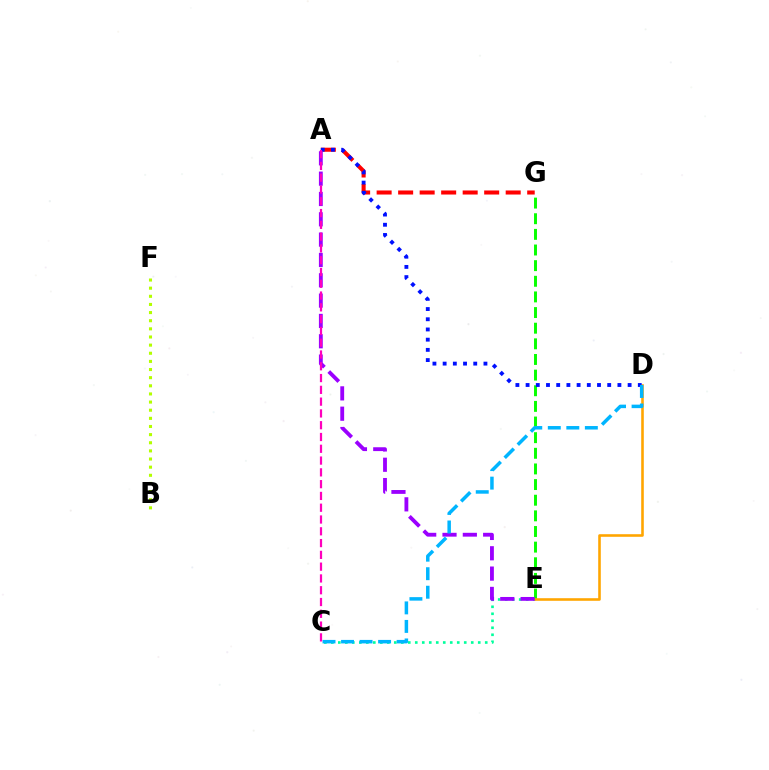{('C', 'E'): [{'color': '#00ff9d', 'line_style': 'dotted', 'thickness': 1.9}], ('E', 'G'): [{'color': '#08ff00', 'line_style': 'dashed', 'thickness': 2.12}], ('A', 'G'): [{'color': '#ff0000', 'line_style': 'dashed', 'thickness': 2.92}], ('D', 'E'): [{'color': '#ffa500', 'line_style': 'solid', 'thickness': 1.87}], ('B', 'F'): [{'color': '#b3ff00', 'line_style': 'dotted', 'thickness': 2.21}], ('A', 'D'): [{'color': '#0010ff', 'line_style': 'dotted', 'thickness': 2.77}], ('A', 'E'): [{'color': '#9b00ff', 'line_style': 'dashed', 'thickness': 2.76}], ('C', 'D'): [{'color': '#00b5ff', 'line_style': 'dashed', 'thickness': 2.52}], ('A', 'C'): [{'color': '#ff00bd', 'line_style': 'dashed', 'thickness': 1.6}]}